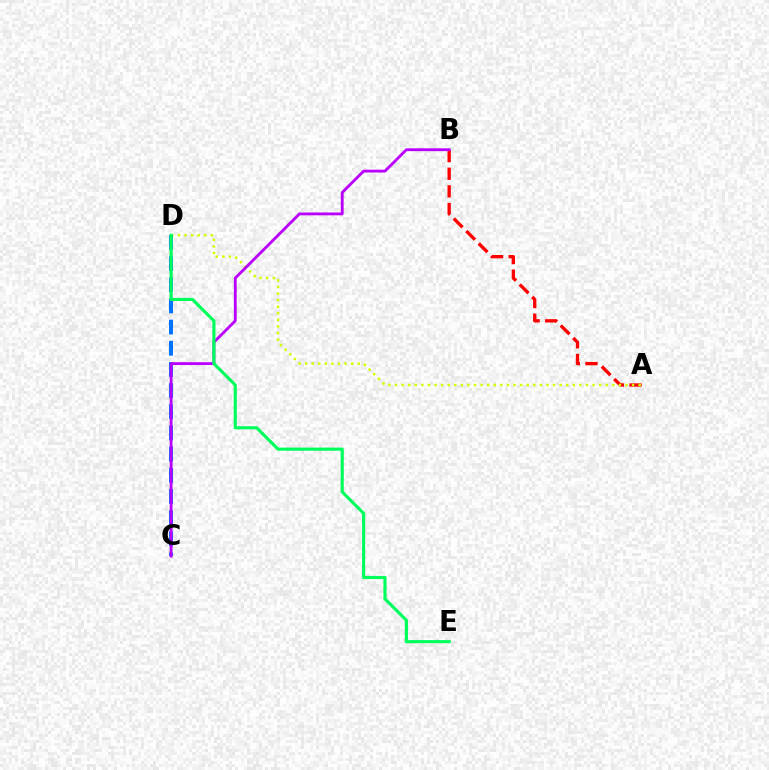{('A', 'B'): [{'color': '#ff0000', 'line_style': 'dashed', 'thickness': 2.39}], ('A', 'D'): [{'color': '#d1ff00', 'line_style': 'dotted', 'thickness': 1.79}], ('C', 'D'): [{'color': '#0074ff', 'line_style': 'dashed', 'thickness': 2.88}], ('B', 'C'): [{'color': '#b900ff', 'line_style': 'solid', 'thickness': 2.04}], ('D', 'E'): [{'color': '#00ff5c', 'line_style': 'solid', 'thickness': 2.27}]}